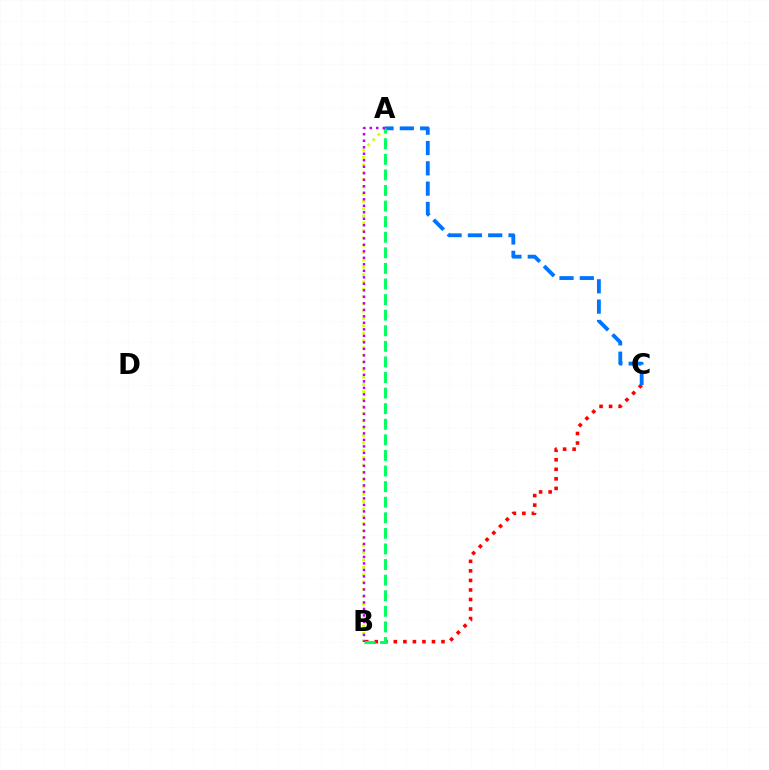{('B', 'C'): [{'color': '#ff0000', 'line_style': 'dotted', 'thickness': 2.59}], ('A', 'C'): [{'color': '#0074ff', 'line_style': 'dashed', 'thickness': 2.76}], ('A', 'B'): [{'color': '#d1ff00', 'line_style': 'dotted', 'thickness': 1.99}, {'color': '#00ff5c', 'line_style': 'dashed', 'thickness': 2.12}, {'color': '#b900ff', 'line_style': 'dotted', 'thickness': 1.77}]}